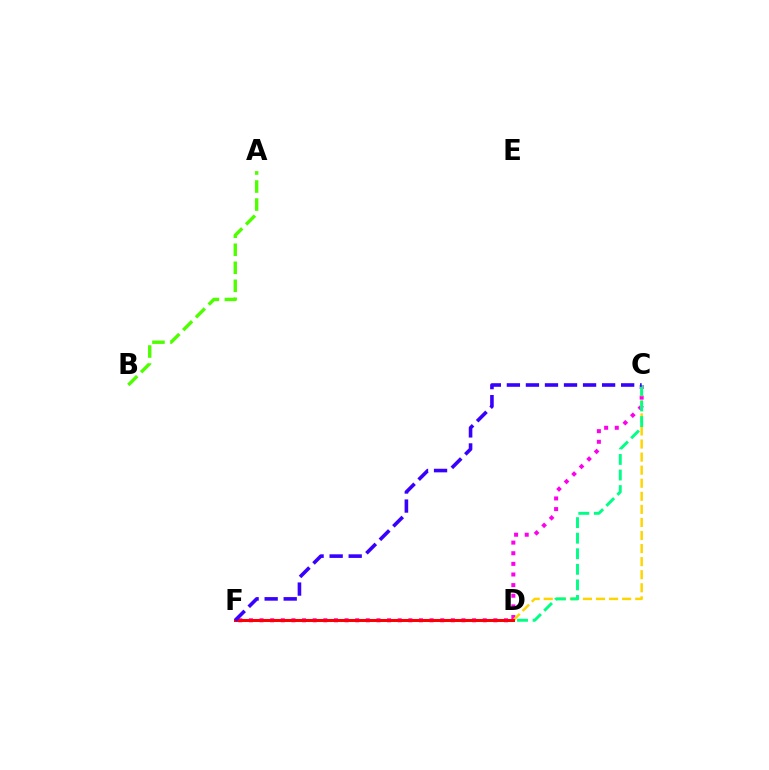{('C', 'F'): [{'color': '#ff00ed', 'line_style': 'dotted', 'thickness': 2.89}, {'color': '#3700ff', 'line_style': 'dashed', 'thickness': 2.59}], ('A', 'B'): [{'color': '#4fff00', 'line_style': 'dashed', 'thickness': 2.45}], ('C', 'D'): [{'color': '#ffd500', 'line_style': 'dashed', 'thickness': 1.78}, {'color': '#00ff86', 'line_style': 'dashed', 'thickness': 2.12}], ('D', 'F'): [{'color': '#009eff', 'line_style': 'dotted', 'thickness': 2.04}, {'color': '#ff0000', 'line_style': 'solid', 'thickness': 2.17}]}